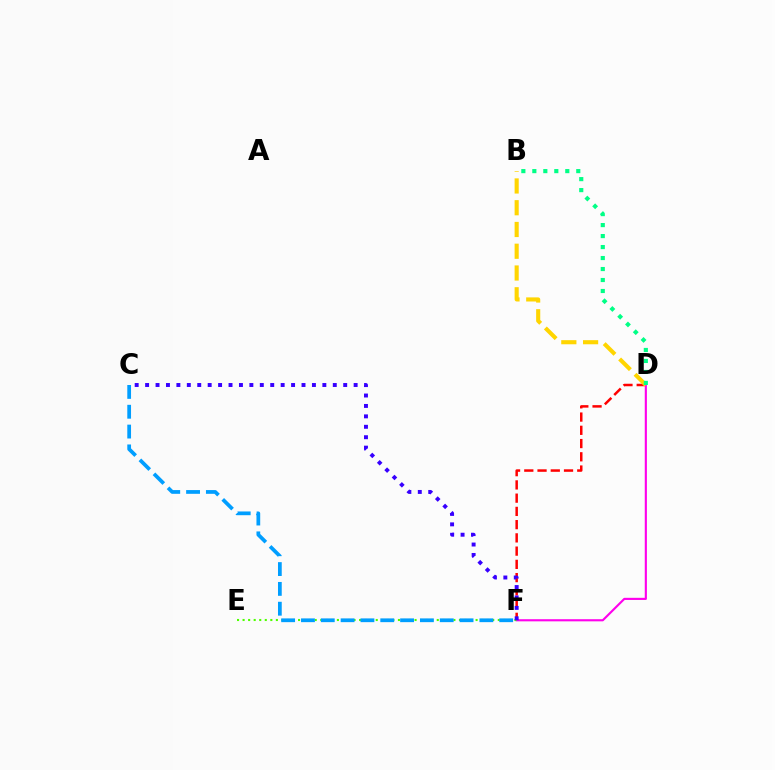{('D', 'F'): [{'color': '#ff0000', 'line_style': 'dashed', 'thickness': 1.8}, {'color': '#ff00ed', 'line_style': 'solid', 'thickness': 1.54}], ('E', 'F'): [{'color': '#4fff00', 'line_style': 'dotted', 'thickness': 1.51}], ('C', 'F'): [{'color': '#3700ff', 'line_style': 'dotted', 'thickness': 2.83}, {'color': '#009eff', 'line_style': 'dashed', 'thickness': 2.69}], ('B', 'D'): [{'color': '#ffd500', 'line_style': 'dashed', 'thickness': 2.96}, {'color': '#00ff86', 'line_style': 'dotted', 'thickness': 2.98}]}